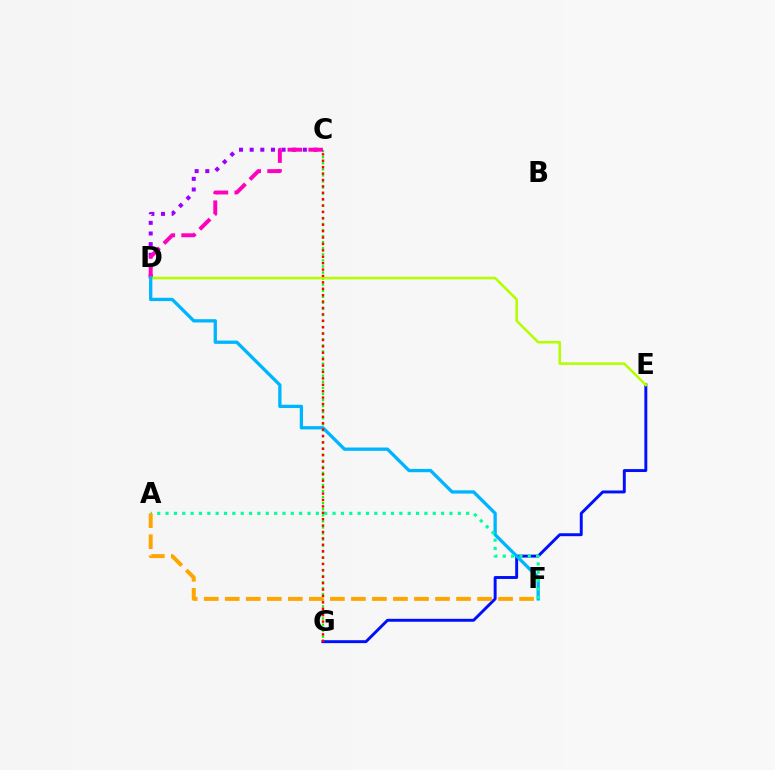{('C', 'G'): [{'color': '#08ff00', 'line_style': 'dotted', 'thickness': 1.65}, {'color': '#ff0000', 'line_style': 'dotted', 'thickness': 1.74}], ('C', 'D'): [{'color': '#9b00ff', 'line_style': 'dotted', 'thickness': 2.89}, {'color': '#ff00bd', 'line_style': 'dashed', 'thickness': 2.83}], ('E', 'G'): [{'color': '#0010ff', 'line_style': 'solid', 'thickness': 2.11}], ('D', 'E'): [{'color': '#b3ff00', 'line_style': 'solid', 'thickness': 1.85}], ('D', 'F'): [{'color': '#00b5ff', 'line_style': 'solid', 'thickness': 2.38}], ('A', 'F'): [{'color': '#00ff9d', 'line_style': 'dotted', 'thickness': 2.27}, {'color': '#ffa500', 'line_style': 'dashed', 'thickness': 2.86}]}